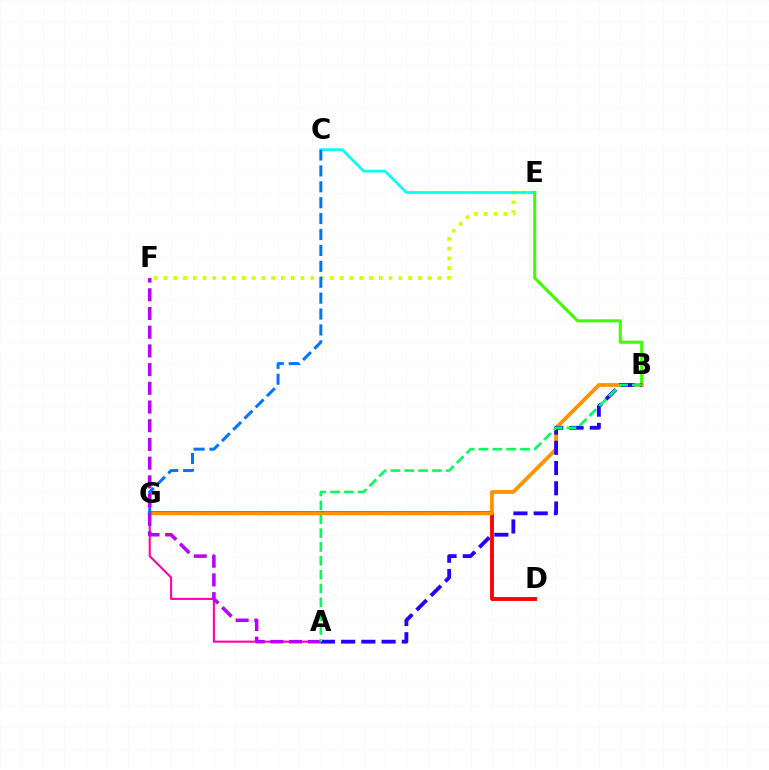{('D', 'G'): [{'color': '#ff0000', 'line_style': 'solid', 'thickness': 2.78}], ('E', 'F'): [{'color': '#d1ff00', 'line_style': 'dotted', 'thickness': 2.66}], ('C', 'E'): [{'color': '#00fff6', 'line_style': 'solid', 'thickness': 1.94}], ('B', 'E'): [{'color': '#3dff00', 'line_style': 'solid', 'thickness': 2.19}], ('B', 'G'): [{'color': '#ff9400', 'line_style': 'solid', 'thickness': 2.75}], ('A', 'G'): [{'color': '#ff00ac', 'line_style': 'solid', 'thickness': 1.5}], ('A', 'B'): [{'color': '#2500ff', 'line_style': 'dashed', 'thickness': 2.75}, {'color': '#00ff5c', 'line_style': 'dashed', 'thickness': 1.88}], ('C', 'G'): [{'color': '#0074ff', 'line_style': 'dashed', 'thickness': 2.16}], ('A', 'F'): [{'color': '#b900ff', 'line_style': 'dashed', 'thickness': 2.54}]}